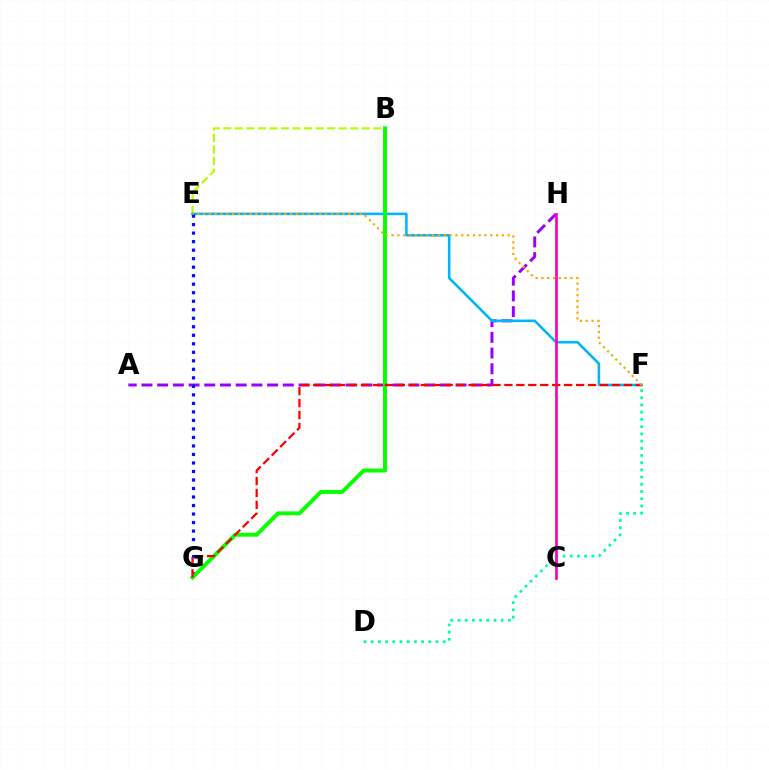{('A', 'H'): [{'color': '#9b00ff', 'line_style': 'dashed', 'thickness': 2.13}], ('D', 'F'): [{'color': '#00ff9d', 'line_style': 'dotted', 'thickness': 1.96}], ('B', 'E'): [{'color': '#b3ff00', 'line_style': 'dashed', 'thickness': 1.57}], ('E', 'F'): [{'color': '#00b5ff', 'line_style': 'solid', 'thickness': 1.85}, {'color': '#ffa500', 'line_style': 'dotted', 'thickness': 1.58}], ('E', 'G'): [{'color': '#0010ff', 'line_style': 'dotted', 'thickness': 2.31}], ('B', 'G'): [{'color': '#08ff00', 'line_style': 'solid', 'thickness': 2.83}], ('C', 'H'): [{'color': '#ff00bd', 'line_style': 'solid', 'thickness': 1.95}], ('F', 'G'): [{'color': '#ff0000', 'line_style': 'dashed', 'thickness': 1.62}]}